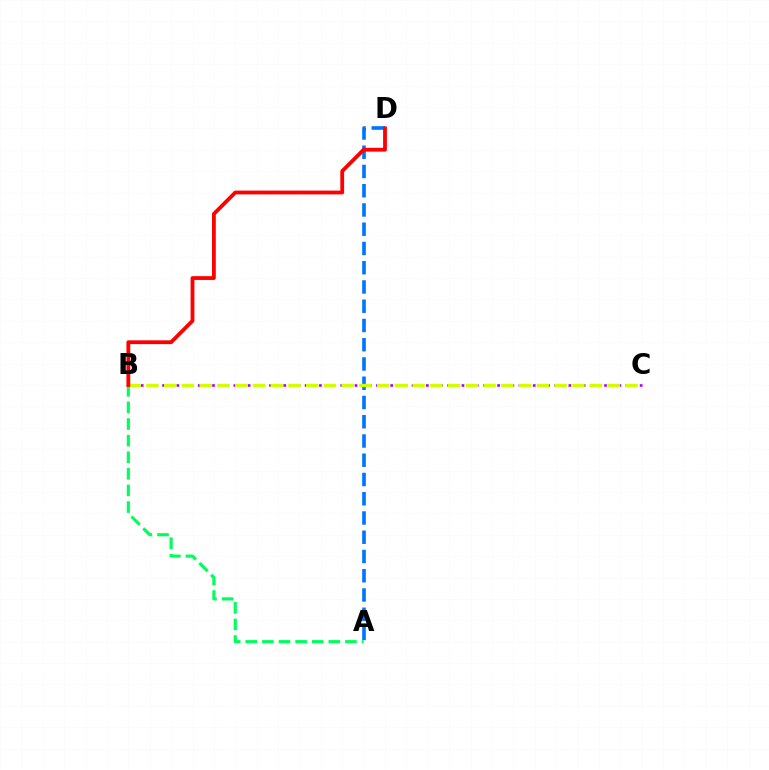{('B', 'C'): [{'color': '#b900ff', 'line_style': 'dotted', 'thickness': 1.94}, {'color': '#d1ff00', 'line_style': 'dashed', 'thickness': 2.41}], ('A', 'D'): [{'color': '#0074ff', 'line_style': 'dashed', 'thickness': 2.62}], ('A', 'B'): [{'color': '#00ff5c', 'line_style': 'dashed', 'thickness': 2.26}], ('B', 'D'): [{'color': '#ff0000', 'line_style': 'solid', 'thickness': 2.74}]}